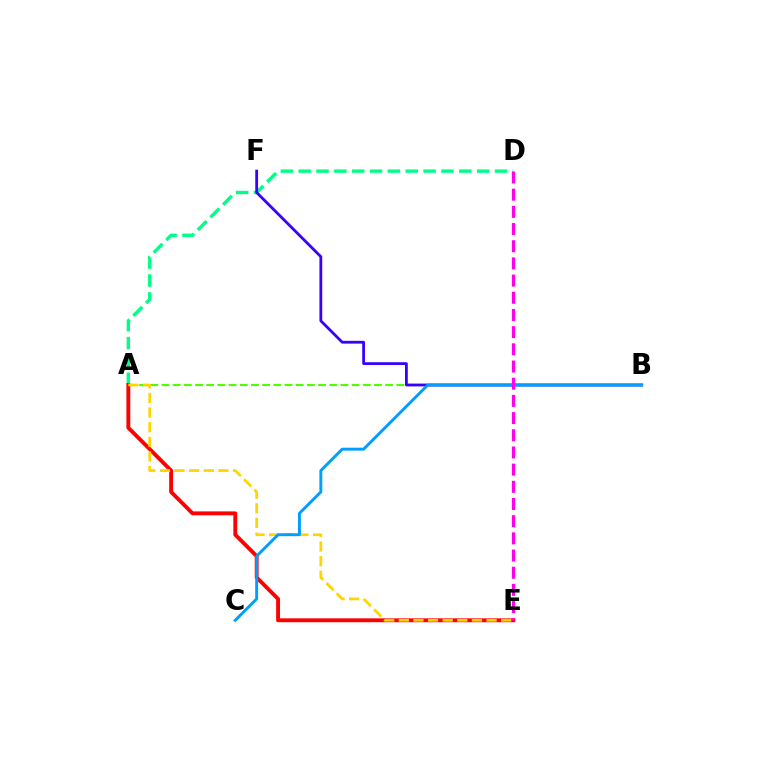{('A', 'B'): [{'color': '#4fff00', 'line_style': 'dashed', 'thickness': 1.52}], ('A', 'D'): [{'color': '#00ff86', 'line_style': 'dashed', 'thickness': 2.43}], ('A', 'E'): [{'color': '#ff0000', 'line_style': 'solid', 'thickness': 2.79}, {'color': '#ffd500', 'line_style': 'dashed', 'thickness': 1.99}], ('B', 'F'): [{'color': '#3700ff', 'line_style': 'solid', 'thickness': 2.01}], ('B', 'C'): [{'color': '#009eff', 'line_style': 'solid', 'thickness': 2.1}], ('D', 'E'): [{'color': '#ff00ed', 'line_style': 'dashed', 'thickness': 2.33}]}